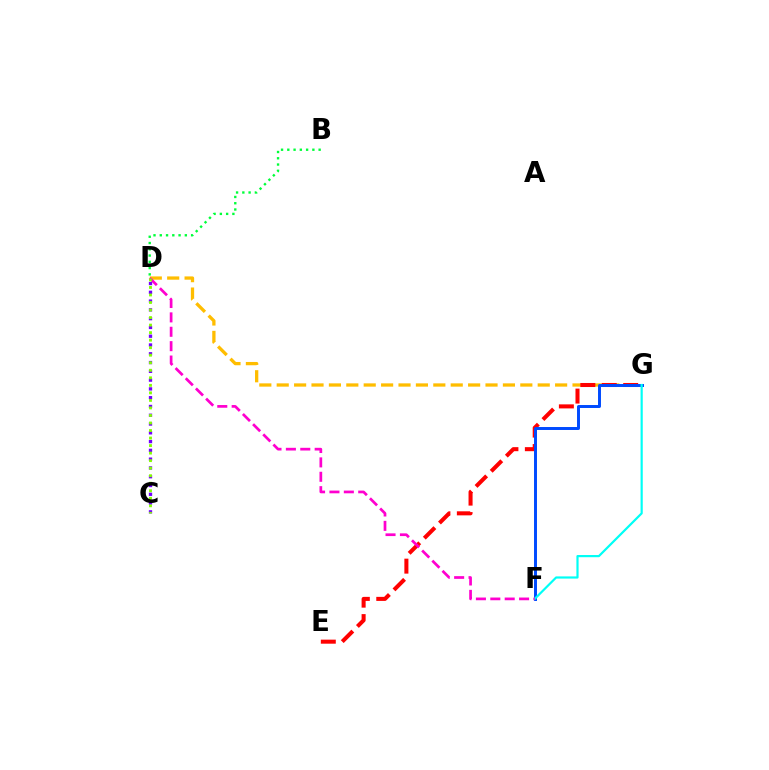{('D', 'G'): [{'color': '#ffbd00', 'line_style': 'dashed', 'thickness': 2.36}], ('E', 'G'): [{'color': '#ff0000', 'line_style': 'dashed', 'thickness': 2.91}], ('F', 'G'): [{'color': '#004bff', 'line_style': 'solid', 'thickness': 2.13}, {'color': '#00fff6', 'line_style': 'solid', 'thickness': 1.58}], ('C', 'D'): [{'color': '#7200ff', 'line_style': 'dotted', 'thickness': 2.39}, {'color': '#84ff00', 'line_style': 'dotted', 'thickness': 2.05}], ('D', 'F'): [{'color': '#ff00cf', 'line_style': 'dashed', 'thickness': 1.95}], ('B', 'D'): [{'color': '#00ff39', 'line_style': 'dotted', 'thickness': 1.7}]}